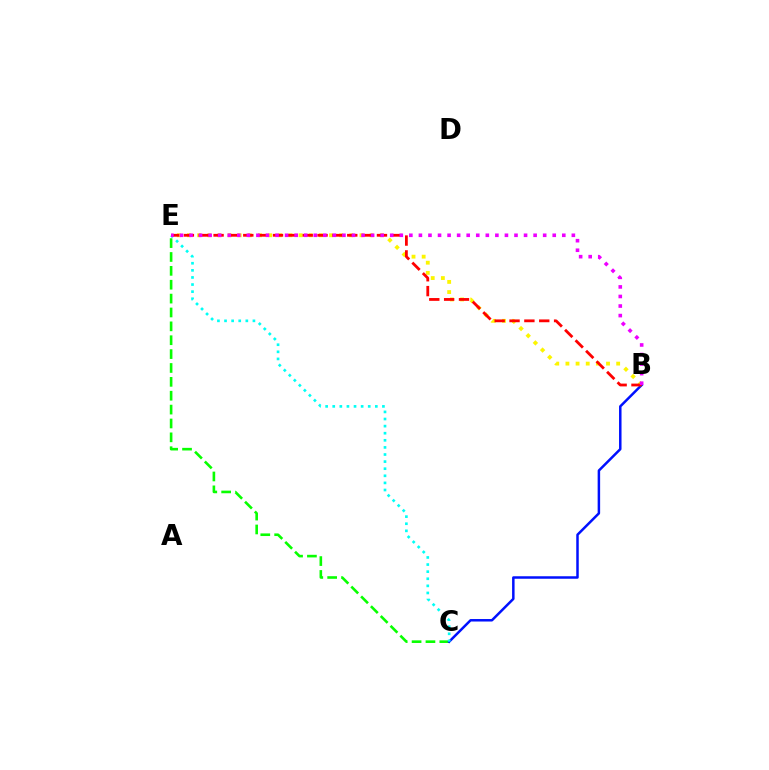{('C', 'E'): [{'color': '#08ff00', 'line_style': 'dashed', 'thickness': 1.88}, {'color': '#00fff6', 'line_style': 'dotted', 'thickness': 1.93}], ('B', 'C'): [{'color': '#0010ff', 'line_style': 'solid', 'thickness': 1.79}], ('B', 'E'): [{'color': '#fcf500', 'line_style': 'dotted', 'thickness': 2.76}, {'color': '#ff0000', 'line_style': 'dashed', 'thickness': 2.02}, {'color': '#ee00ff', 'line_style': 'dotted', 'thickness': 2.6}]}